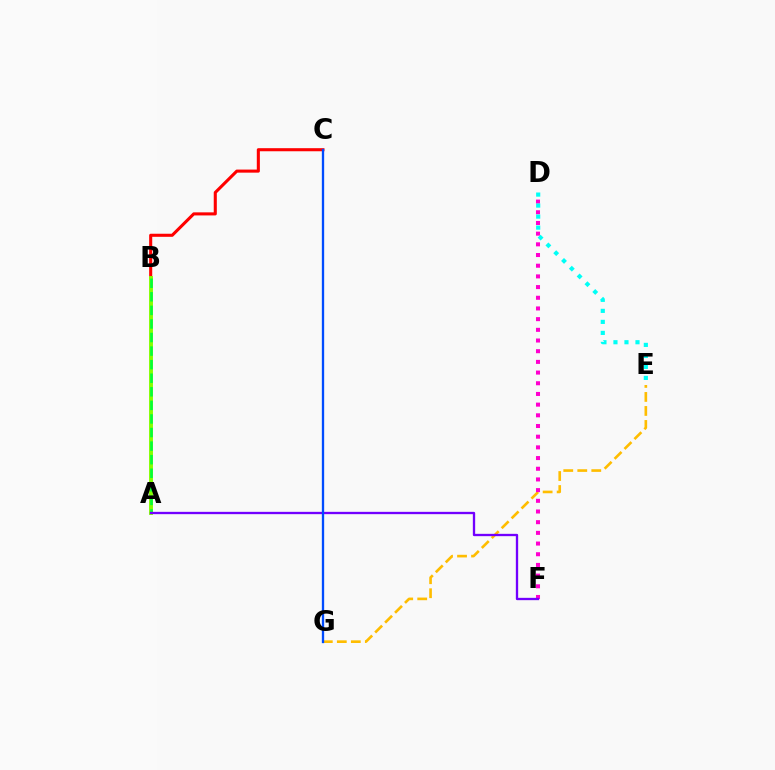{('E', 'G'): [{'color': '#ffbd00', 'line_style': 'dashed', 'thickness': 1.9}], ('B', 'C'): [{'color': '#ff0000', 'line_style': 'solid', 'thickness': 2.21}], ('A', 'B'): [{'color': '#84ff00', 'line_style': 'solid', 'thickness': 2.81}, {'color': '#00ff39', 'line_style': 'dashed', 'thickness': 1.84}], ('D', 'F'): [{'color': '#ff00cf', 'line_style': 'dotted', 'thickness': 2.9}], ('D', 'E'): [{'color': '#00fff6', 'line_style': 'dotted', 'thickness': 2.99}], ('A', 'F'): [{'color': '#7200ff', 'line_style': 'solid', 'thickness': 1.67}], ('C', 'G'): [{'color': '#004bff', 'line_style': 'solid', 'thickness': 1.67}]}